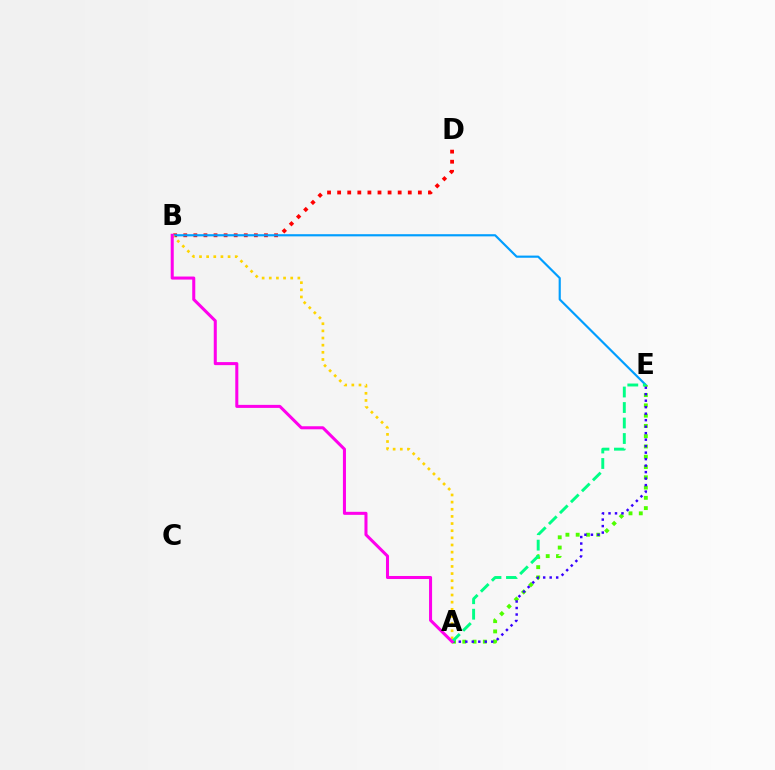{('B', 'D'): [{'color': '#ff0000', 'line_style': 'dotted', 'thickness': 2.74}], ('B', 'E'): [{'color': '#009eff', 'line_style': 'solid', 'thickness': 1.56}], ('A', 'E'): [{'color': '#4fff00', 'line_style': 'dotted', 'thickness': 2.79}, {'color': '#3700ff', 'line_style': 'dotted', 'thickness': 1.76}, {'color': '#00ff86', 'line_style': 'dashed', 'thickness': 2.11}], ('A', 'B'): [{'color': '#ffd500', 'line_style': 'dotted', 'thickness': 1.94}, {'color': '#ff00ed', 'line_style': 'solid', 'thickness': 2.19}]}